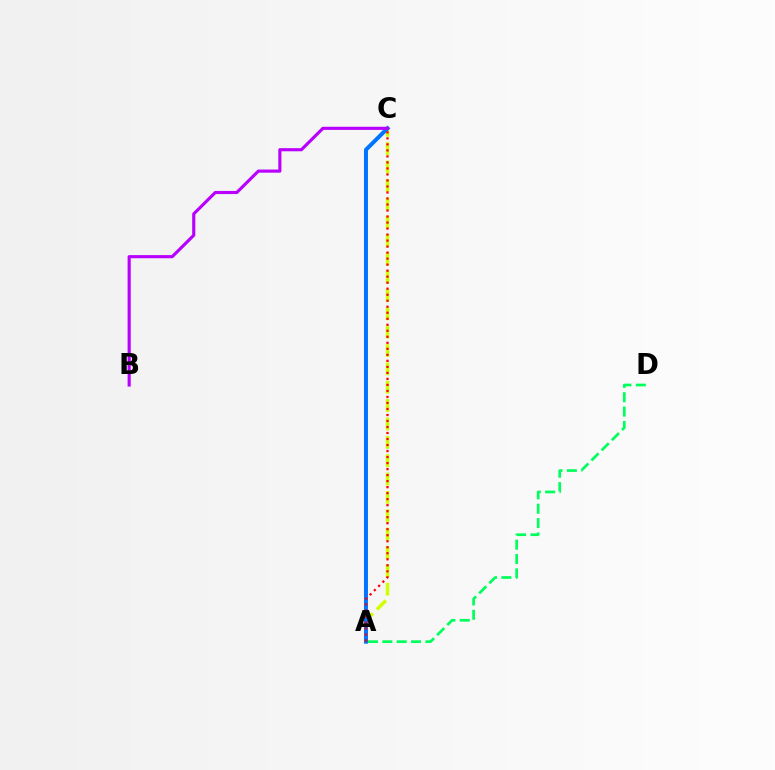{('A', 'C'): [{'color': '#d1ff00', 'line_style': 'dashed', 'thickness': 2.49}, {'color': '#0074ff', 'line_style': 'solid', 'thickness': 2.88}, {'color': '#ff0000', 'line_style': 'dotted', 'thickness': 1.63}], ('A', 'D'): [{'color': '#00ff5c', 'line_style': 'dashed', 'thickness': 1.95}], ('B', 'C'): [{'color': '#b900ff', 'line_style': 'solid', 'thickness': 2.26}]}